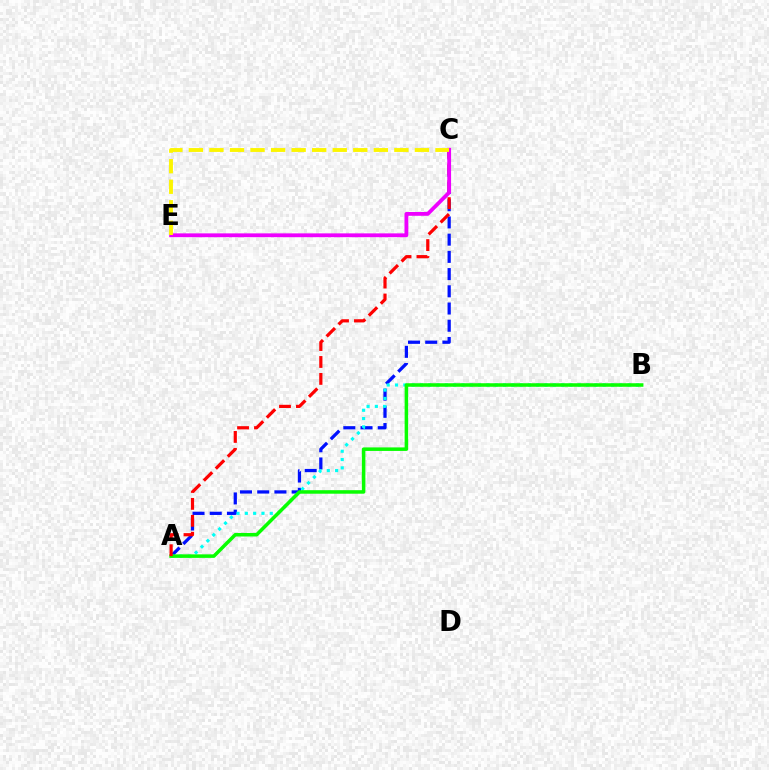{('A', 'C'): [{'color': '#0010ff', 'line_style': 'dashed', 'thickness': 2.34}, {'color': '#ff0000', 'line_style': 'dashed', 'thickness': 2.3}], ('A', 'B'): [{'color': '#00fff6', 'line_style': 'dotted', 'thickness': 2.26}, {'color': '#08ff00', 'line_style': 'solid', 'thickness': 2.54}], ('C', 'E'): [{'color': '#ee00ff', 'line_style': 'solid', 'thickness': 2.74}, {'color': '#fcf500', 'line_style': 'dashed', 'thickness': 2.79}]}